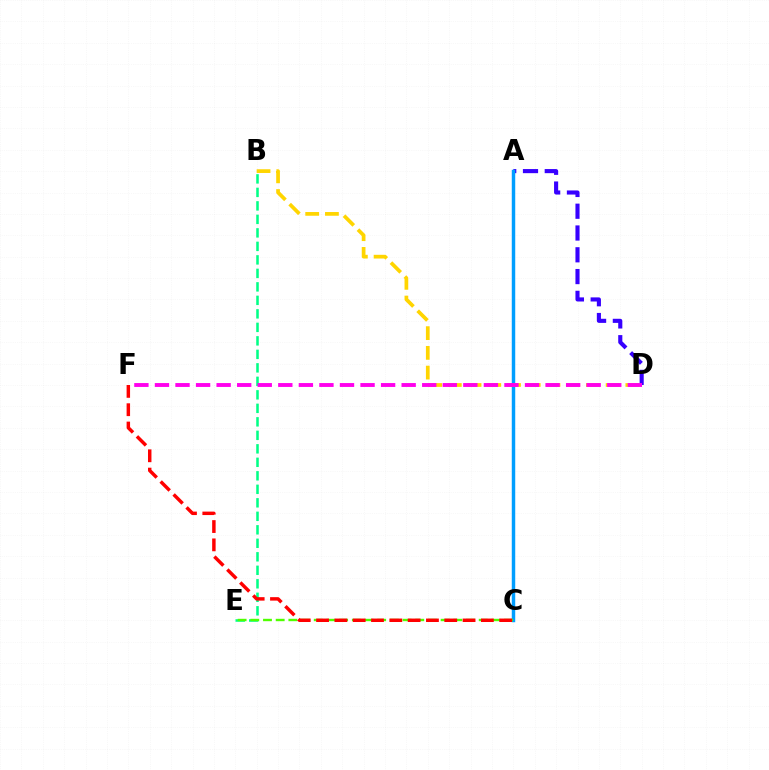{('A', 'D'): [{'color': '#3700ff', 'line_style': 'dashed', 'thickness': 2.96}], ('B', 'E'): [{'color': '#00ff86', 'line_style': 'dashed', 'thickness': 1.83}], ('A', 'C'): [{'color': '#009eff', 'line_style': 'solid', 'thickness': 2.49}], ('C', 'E'): [{'color': '#4fff00', 'line_style': 'dashed', 'thickness': 1.72}], ('C', 'F'): [{'color': '#ff0000', 'line_style': 'dashed', 'thickness': 2.49}], ('B', 'D'): [{'color': '#ffd500', 'line_style': 'dashed', 'thickness': 2.68}], ('D', 'F'): [{'color': '#ff00ed', 'line_style': 'dashed', 'thickness': 2.79}]}